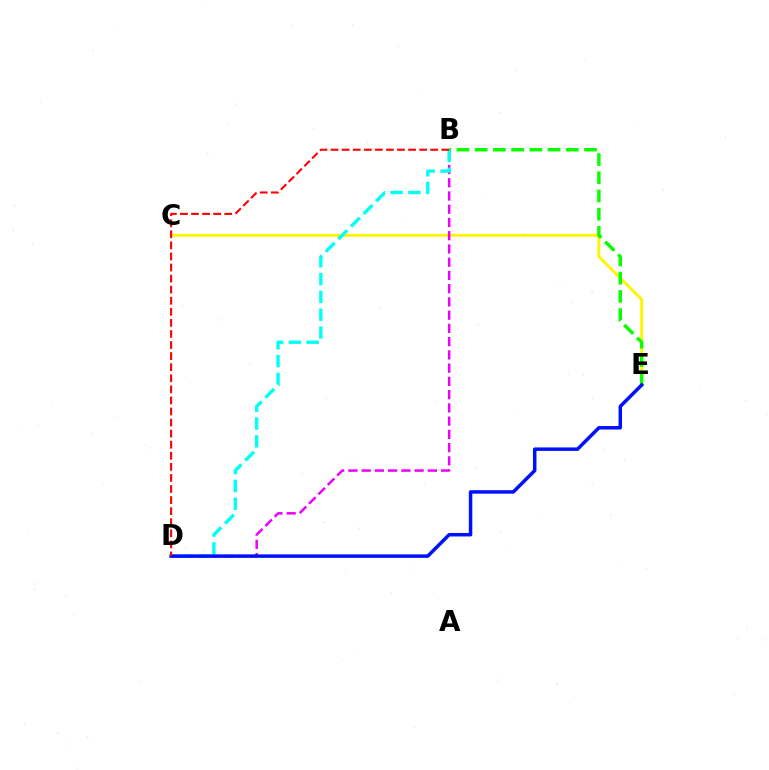{('C', 'E'): [{'color': '#fcf500', 'line_style': 'solid', 'thickness': 2.08}], ('B', 'E'): [{'color': '#08ff00', 'line_style': 'dashed', 'thickness': 2.47}], ('B', 'D'): [{'color': '#ee00ff', 'line_style': 'dashed', 'thickness': 1.8}, {'color': '#00fff6', 'line_style': 'dashed', 'thickness': 2.42}, {'color': '#ff0000', 'line_style': 'dashed', 'thickness': 1.5}], ('D', 'E'): [{'color': '#0010ff', 'line_style': 'solid', 'thickness': 2.51}]}